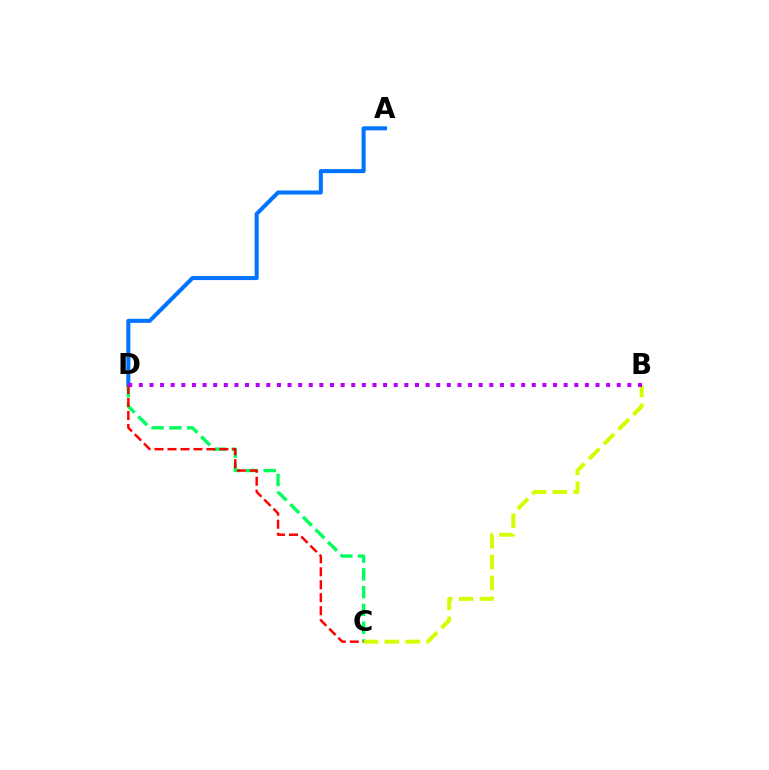{('A', 'D'): [{'color': '#0074ff', 'line_style': 'solid', 'thickness': 2.91}], ('C', 'D'): [{'color': '#00ff5c', 'line_style': 'dashed', 'thickness': 2.42}, {'color': '#ff0000', 'line_style': 'dashed', 'thickness': 1.76}], ('B', 'C'): [{'color': '#d1ff00', 'line_style': 'dashed', 'thickness': 2.84}], ('B', 'D'): [{'color': '#b900ff', 'line_style': 'dotted', 'thickness': 2.89}]}